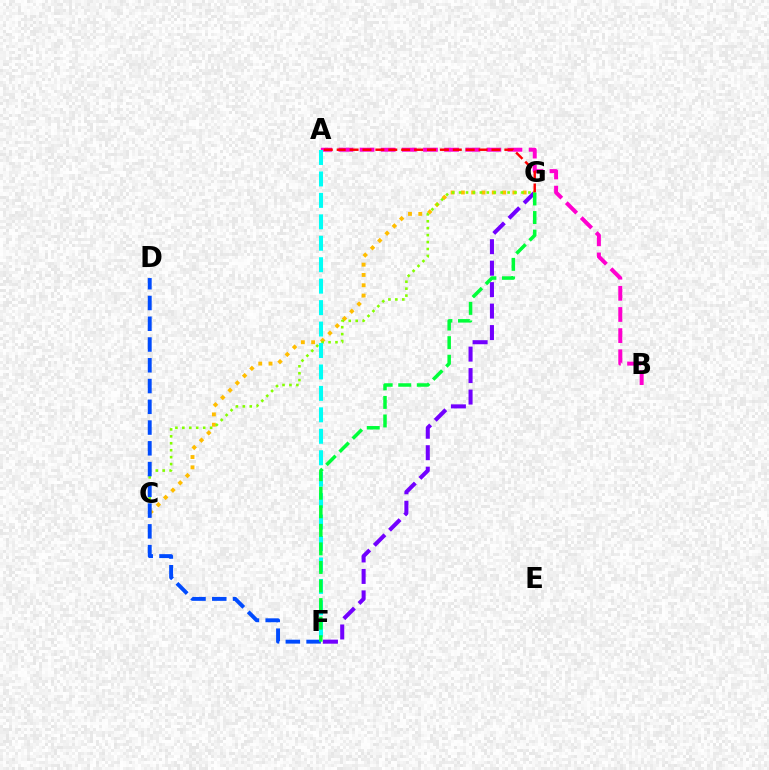{('F', 'G'): [{'color': '#7200ff', 'line_style': 'dashed', 'thickness': 2.92}, {'color': '#00ff39', 'line_style': 'dashed', 'thickness': 2.52}], ('A', 'B'): [{'color': '#ff00cf', 'line_style': 'dashed', 'thickness': 2.87}], ('C', 'G'): [{'color': '#ffbd00', 'line_style': 'dotted', 'thickness': 2.8}, {'color': '#84ff00', 'line_style': 'dotted', 'thickness': 1.88}], ('D', 'F'): [{'color': '#004bff', 'line_style': 'dashed', 'thickness': 2.82}], ('A', 'G'): [{'color': '#ff0000', 'line_style': 'dashed', 'thickness': 1.75}], ('A', 'F'): [{'color': '#00fff6', 'line_style': 'dashed', 'thickness': 2.91}]}